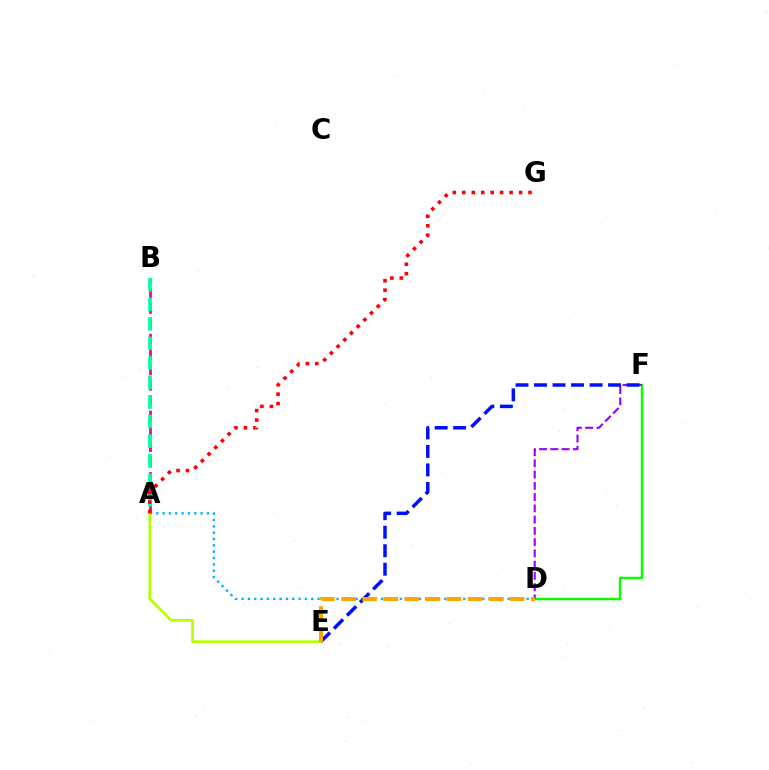{('A', 'D'): [{'color': '#00b5ff', 'line_style': 'dotted', 'thickness': 1.72}], ('D', 'F'): [{'color': '#08ff00', 'line_style': 'solid', 'thickness': 1.76}, {'color': '#9b00ff', 'line_style': 'dashed', 'thickness': 1.53}], ('A', 'B'): [{'color': '#ff00bd', 'line_style': 'dashed', 'thickness': 2.09}, {'color': '#00ff9d', 'line_style': 'dashed', 'thickness': 2.65}], ('A', 'E'): [{'color': '#b3ff00', 'line_style': 'solid', 'thickness': 1.9}], ('E', 'F'): [{'color': '#0010ff', 'line_style': 'dashed', 'thickness': 2.51}], ('A', 'G'): [{'color': '#ff0000', 'line_style': 'dotted', 'thickness': 2.57}], ('D', 'E'): [{'color': '#ffa500', 'line_style': 'dashed', 'thickness': 2.86}]}